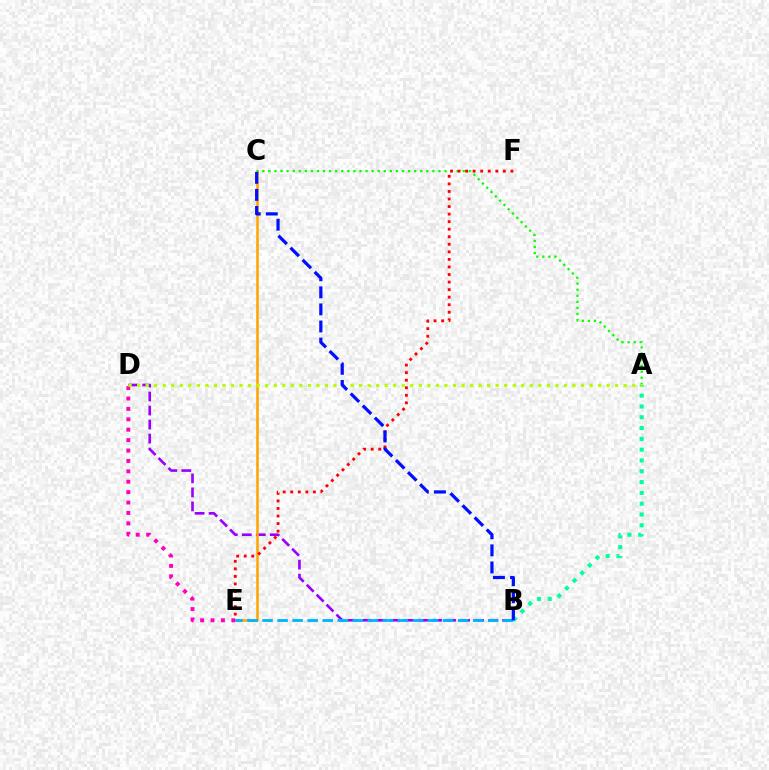{('B', 'D'): [{'color': '#9b00ff', 'line_style': 'dashed', 'thickness': 1.9}], ('A', 'B'): [{'color': '#00ff9d', 'line_style': 'dotted', 'thickness': 2.94}], ('C', 'E'): [{'color': '#ffa500', 'line_style': 'solid', 'thickness': 1.83}], ('A', 'C'): [{'color': '#08ff00', 'line_style': 'dotted', 'thickness': 1.65}], ('D', 'E'): [{'color': '#ff00bd', 'line_style': 'dotted', 'thickness': 2.83}], ('E', 'F'): [{'color': '#ff0000', 'line_style': 'dotted', 'thickness': 2.05}], ('A', 'D'): [{'color': '#b3ff00', 'line_style': 'dotted', 'thickness': 2.32}], ('B', 'E'): [{'color': '#00b5ff', 'line_style': 'dashed', 'thickness': 2.04}], ('B', 'C'): [{'color': '#0010ff', 'line_style': 'dashed', 'thickness': 2.32}]}